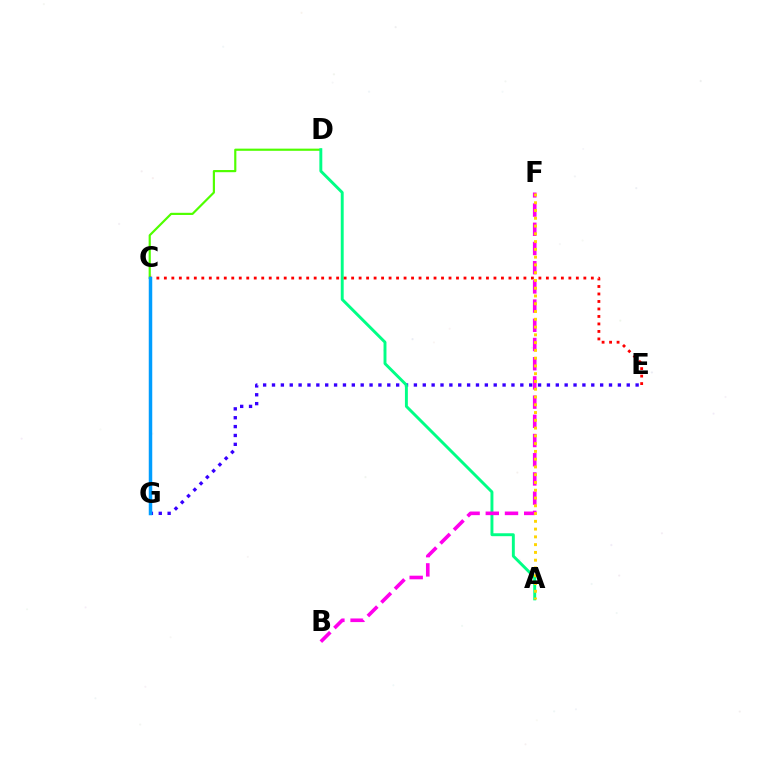{('C', 'D'): [{'color': '#4fff00', 'line_style': 'solid', 'thickness': 1.57}], ('E', 'G'): [{'color': '#3700ff', 'line_style': 'dotted', 'thickness': 2.41}], ('A', 'D'): [{'color': '#00ff86', 'line_style': 'solid', 'thickness': 2.1}], ('C', 'E'): [{'color': '#ff0000', 'line_style': 'dotted', 'thickness': 2.04}], ('B', 'F'): [{'color': '#ff00ed', 'line_style': 'dashed', 'thickness': 2.61}], ('C', 'G'): [{'color': '#009eff', 'line_style': 'solid', 'thickness': 2.51}], ('A', 'F'): [{'color': '#ffd500', 'line_style': 'dotted', 'thickness': 2.11}]}